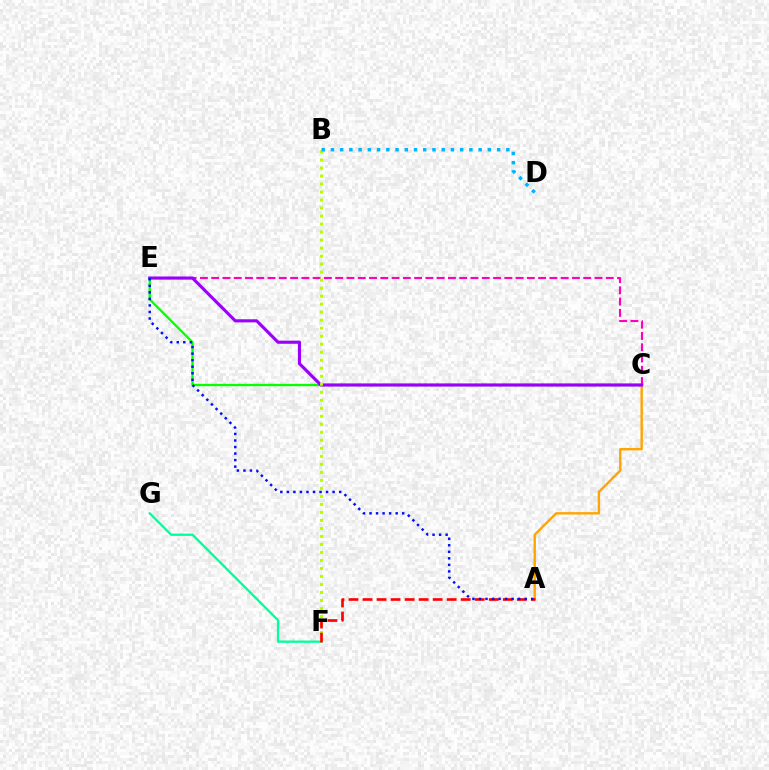{('C', 'E'): [{'color': '#ff00bd', 'line_style': 'dashed', 'thickness': 1.53}, {'color': '#08ff00', 'line_style': 'solid', 'thickness': 1.68}, {'color': '#9b00ff', 'line_style': 'solid', 'thickness': 2.24}], ('F', 'G'): [{'color': '#00ff9d', 'line_style': 'solid', 'thickness': 1.67}], ('A', 'C'): [{'color': '#ffa500', 'line_style': 'solid', 'thickness': 1.72}], ('B', 'F'): [{'color': '#b3ff00', 'line_style': 'dotted', 'thickness': 2.18}], ('A', 'F'): [{'color': '#ff0000', 'line_style': 'dashed', 'thickness': 1.91}], ('A', 'E'): [{'color': '#0010ff', 'line_style': 'dotted', 'thickness': 1.78}], ('B', 'D'): [{'color': '#00b5ff', 'line_style': 'dotted', 'thickness': 2.51}]}